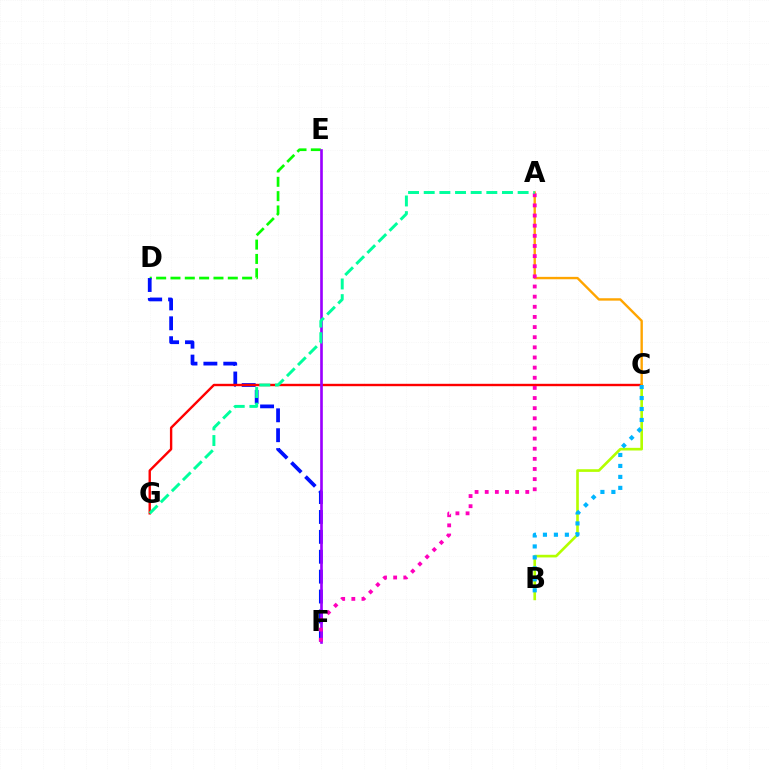{('D', 'E'): [{'color': '#08ff00', 'line_style': 'dashed', 'thickness': 1.95}], ('D', 'F'): [{'color': '#0010ff', 'line_style': 'dashed', 'thickness': 2.7}], ('B', 'C'): [{'color': '#b3ff00', 'line_style': 'solid', 'thickness': 1.91}, {'color': '#00b5ff', 'line_style': 'dotted', 'thickness': 2.98}], ('C', 'G'): [{'color': '#ff0000', 'line_style': 'solid', 'thickness': 1.72}], ('A', 'C'): [{'color': '#ffa500', 'line_style': 'solid', 'thickness': 1.72}], ('E', 'F'): [{'color': '#9b00ff', 'line_style': 'solid', 'thickness': 1.91}], ('A', 'F'): [{'color': '#ff00bd', 'line_style': 'dotted', 'thickness': 2.75}], ('A', 'G'): [{'color': '#00ff9d', 'line_style': 'dashed', 'thickness': 2.13}]}